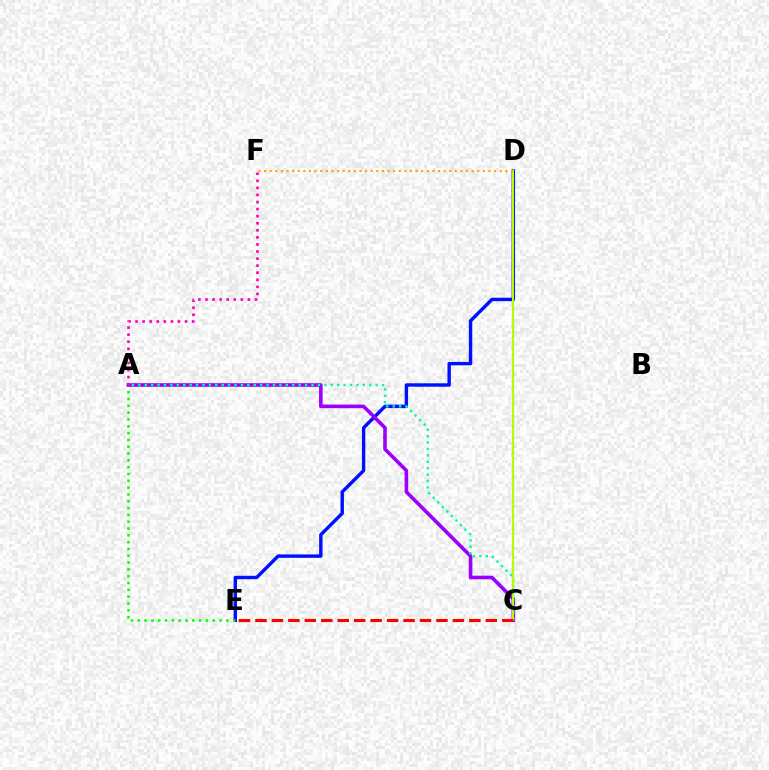{('D', 'E'): [{'color': '#0010ff', 'line_style': 'solid', 'thickness': 2.45}], ('A', 'E'): [{'color': '#08ff00', 'line_style': 'dotted', 'thickness': 1.85}], ('C', 'D'): [{'color': '#00b5ff', 'line_style': 'dotted', 'thickness': 1.53}, {'color': '#b3ff00', 'line_style': 'solid', 'thickness': 1.51}], ('A', 'C'): [{'color': '#9b00ff', 'line_style': 'solid', 'thickness': 2.59}, {'color': '#00ff9d', 'line_style': 'dotted', 'thickness': 1.74}], ('D', 'F'): [{'color': '#ffa500', 'line_style': 'dotted', 'thickness': 1.52}], ('A', 'F'): [{'color': '#ff00bd', 'line_style': 'dotted', 'thickness': 1.92}], ('C', 'E'): [{'color': '#ff0000', 'line_style': 'dashed', 'thickness': 2.24}]}